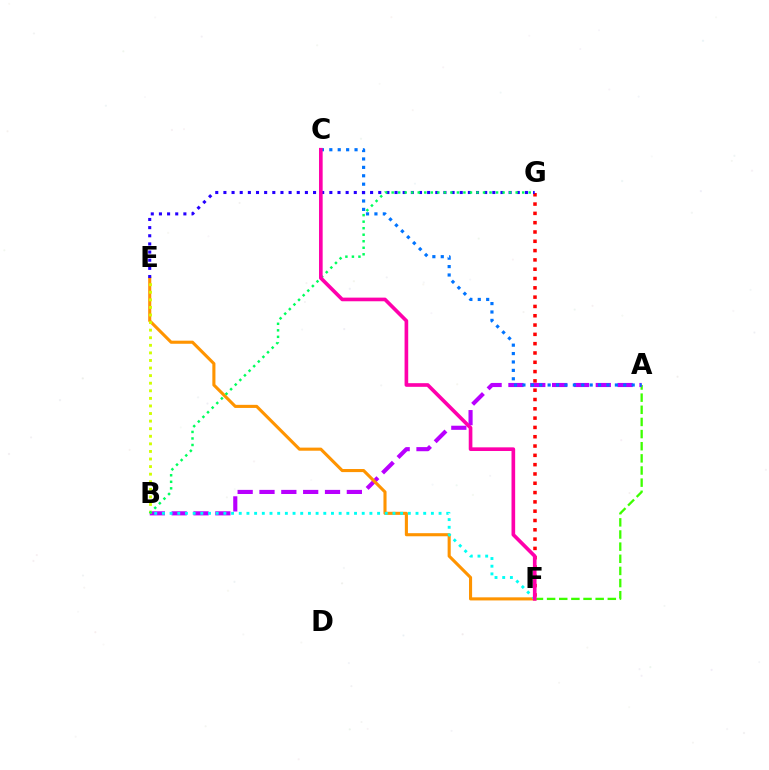{('A', 'F'): [{'color': '#3dff00', 'line_style': 'dashed', 'thickness': 1.65}], ('A', 'B'): [{'color': '#b900ff', 'line_style': 'dashed', 'thickness': 2.97}], ('E', 'F'): [{'color': '#ff9400', 'line_style': 'solid', 'thickness': 2.23}], ('B', 'F'): [{'color': '#00fff6', 'line_style': 'dotted', 'thickness': 2.09}], ('B', 'E'): [{'color': '#d1ff00', 'line_style': 'dotted', 'thickness': 2.06}], ('F', 'G'): [{'color': '#ff0000', 'line_style': 'dotted', 'thickness': 2.53}], ('A', 'C'): [{'color': '#0074ff', 'line_style': 'dotted', 'thickness': 2.28}], ('E', 'G'): [{'color': '#2500ff', 'line_style': 'dotted', 'thickness': 2.21}], ('B', 'G'): [{'color': '#00ff5c', 'line_style': 'dotted', 'thickness': 1.77}], ('C', 'F'): [{'color': '#ff00ac', 'line_style': 'solid', 'thickness': 2.63}]}